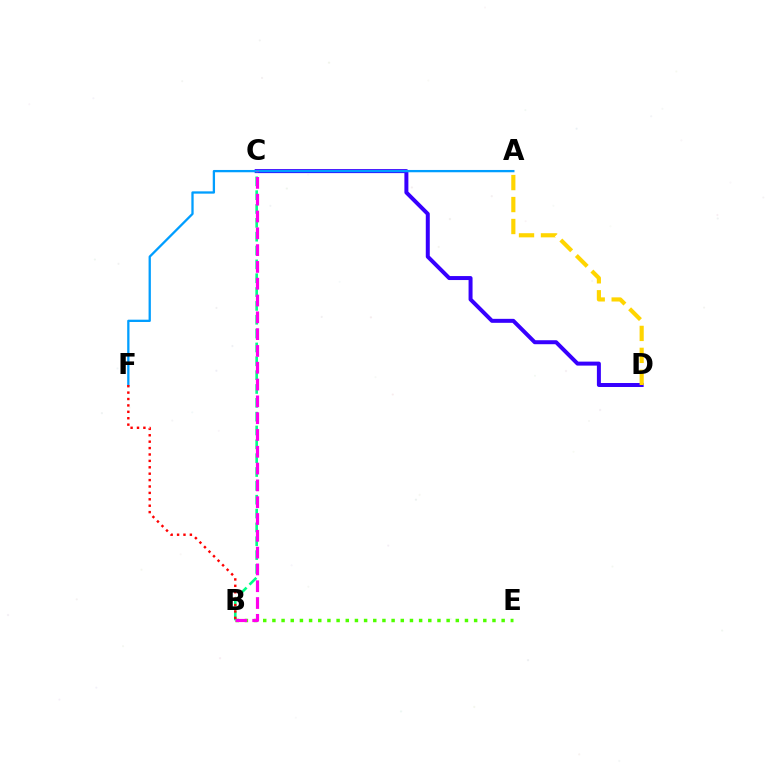{('C', 'D'): [{'color': '#3700ff', 'line_style': 'solid', 'thickness': 2.87}], ('B', 'C'): [{'color': '#00ff86', 'line_style': 'dashed', 'thickness': 1.88}, {'color': '#ff00ed', 'line_style': 'dashed', 'thickness': 2.28}], ('A', 'D'): [{'color': '#ffd500', 'line_style': 'dashed', 'thickness': 2.98}], ('A', 'F'): [{'color': '#009eff', 'line_style': 'solid', 'thickness': 1.65}], ('B', 'E'): [{'color': '#4fff00', 'line_style': 'dotted', 'thickness': 2.49}], ('B', 'F'): [{'color': '#ff0000', 'line_style': 'dotted', 'thickness': 1.74}]}